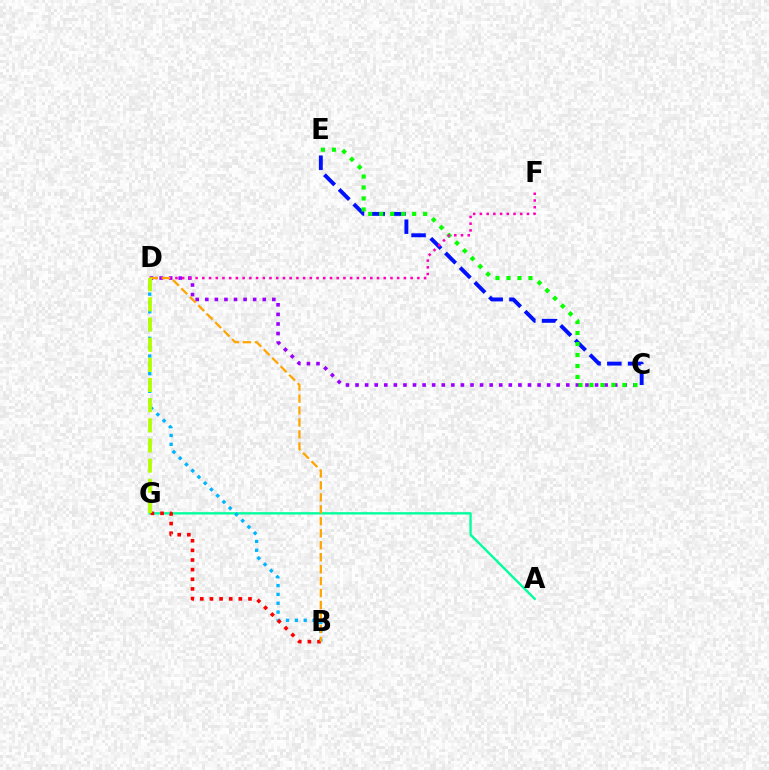{('A', 'G'): [{'color': '#00ff9d', 'line_style': 'solid', 'thickness': 1.69}], ('C', 'D'): [{'color': '#9b00ff', 'line_style': 'dotted', 'thickness': 2.6}], ('B', 'D'): [{'color': '#00b5ff', 'line_style': 'dotted', 'thickness': 2.4}, {'color': '#ffa500', 'line_style': 'dashed', 'thickness': 1.63}], ('C', 'E'): [{'color': '#0010ff', 'line_style': 'dashed', 'thickness': 2.82}, {'color': '#08ff00', 'line_style': 'dotted', 'thickness': 2.99}], ('B', 'G'): [{'color': '#ff0000', 'line_style': 'dotted', 'thickness': 2.62}], ('D', 'F'): [{'color': '#ff00bd', 'line_style': 'dotted', 'thickness': 1.83}], ('D', 'G'): [{'color': '#b3ff00', 'line_style': 'dashed', 'thickness': 2.74}]}